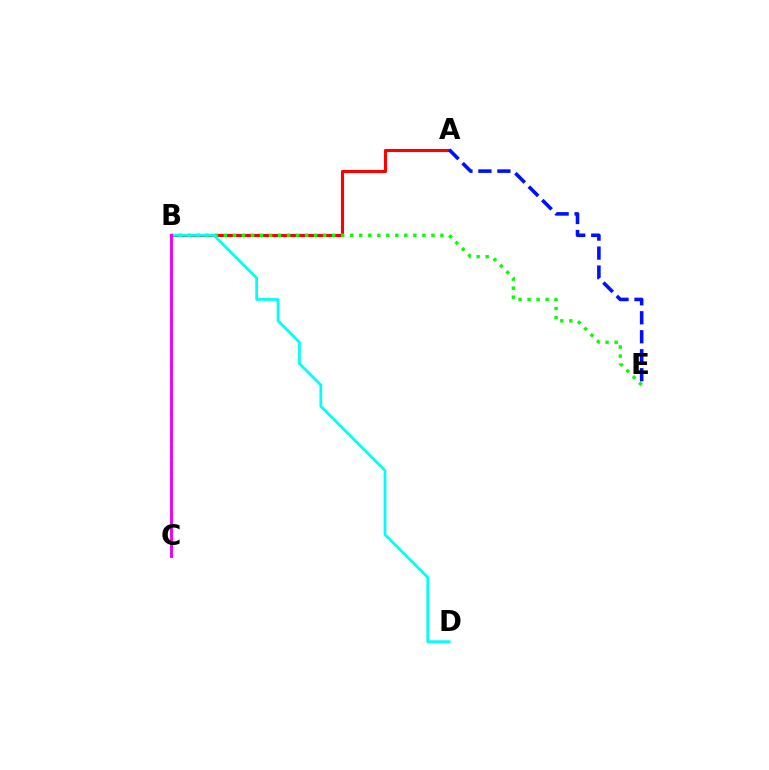{('A', 'B'): [{'color': '#ff0000', 'line_style': 'solid', 'thickness': 2.21}], ('B', 'E'): [{'color': '#08ff00', 'line_style': 'dotted', 'thickness': 2.45}], ('B', 'C'): [{'color': '#fcf500', 'line_style': 'dashed', 'thickness': 2.24}, {'color': '#ee00ff', 'line_style': 'solid', 'thickness': 2.08}], ('B', 'D'): [{'color': '#00fff6', 'line_style': 'solid', 'thickness': 1.97}], ('A', 'E'): [{'color': '#0010ff', 'line_style': 'dashed', 'thickness': 2.58}]}